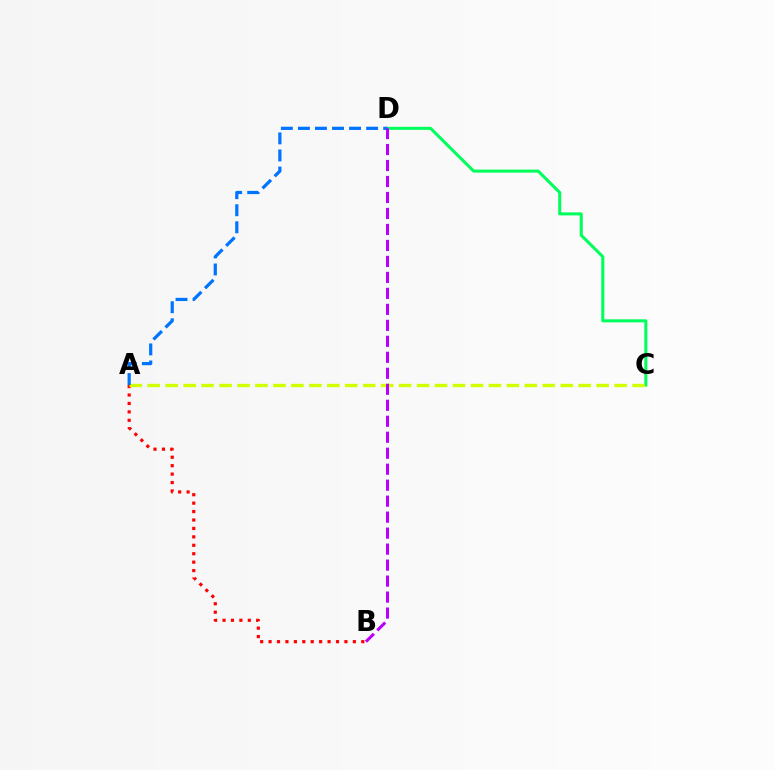{('C', 'D'): [{'color': '#00ff5c', 'line_style': 'solid', 'thickness': 2.19}], ('A', 'B'): [{'color': '#ff0000', 'line_style': 'dotted', 'thickness': 2.29}], ('A', 'C'): [{'color': '#d1ff00', 'line_style': 'dashed', 'thickness': 2.44}], ('A', 'D'): [{'color': '#0074ff', 'line_style': 'dashed', 'thickness': 2.32}], ('B', 'D'): [{'color': '#b900ff', 'line_style': 'dashed', 'thickness': 2.17}]}